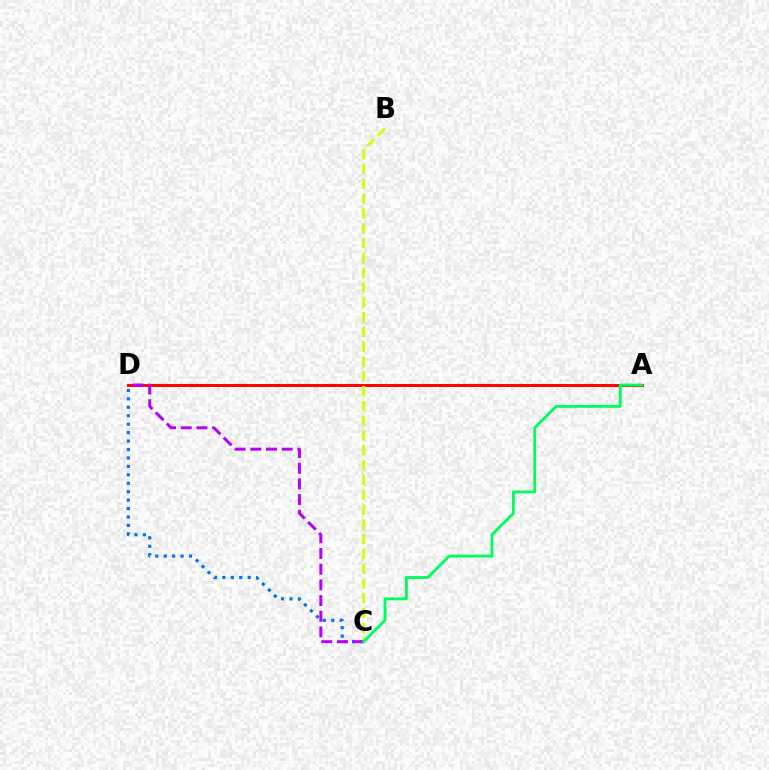{('A', 'D'): [{'color': '#ff0000', 'line_style': 'solid', 'thickness': 2.12}], ('C', 'D'): [{'color': '#0074ff', 'line_style': 'dotted', 'thickness': 2.29}, {'color': '#b900ff', 'line_style': 'dashed', 'thickness': 2.13}], ('B', 'C'): [{'color': '#d1ff00', 'line_style': 'dashed', 'thickness': 2.01}], ('A', 'C'): [{'color': '#00ff5c', 'line_style': 'solid', 'thickness': 2.04}]}